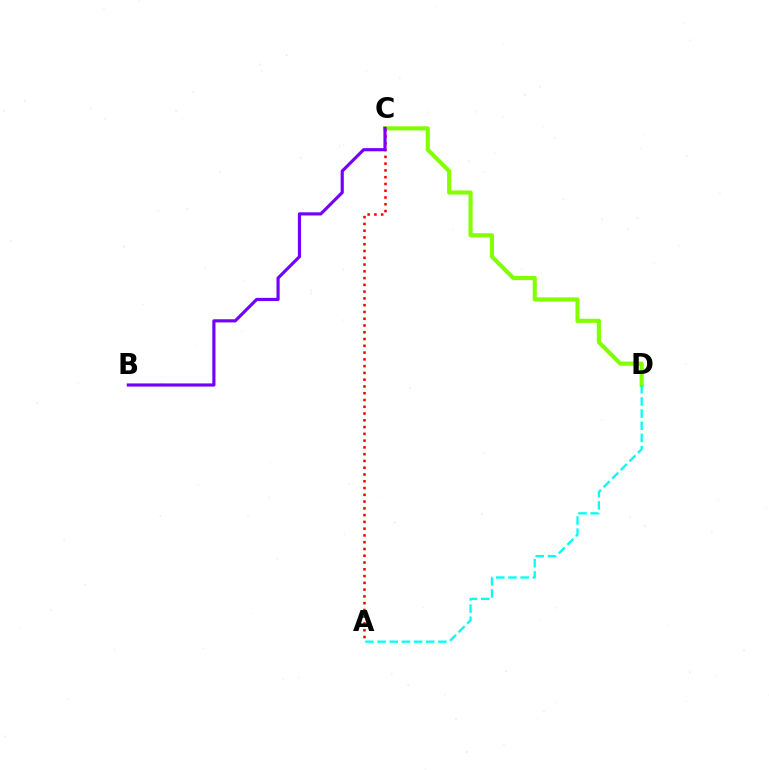{('C', 'D'): [{'color': '#84ff00', 'line_style': 'solid', 'thickness': 2.97}], ('A', 'C'): [{'color': '#ff0000', 'line_style': 'dotted', 'thickness': 1.84}], ('A', 'D'): [{'color': '#00fff6', 'line_style': 'dashed', 'thickness': 1.65}], ('B', 'C'): [{'color': '#7200ff', 'line_style': 'solid', 'thickness': 2.27}]}